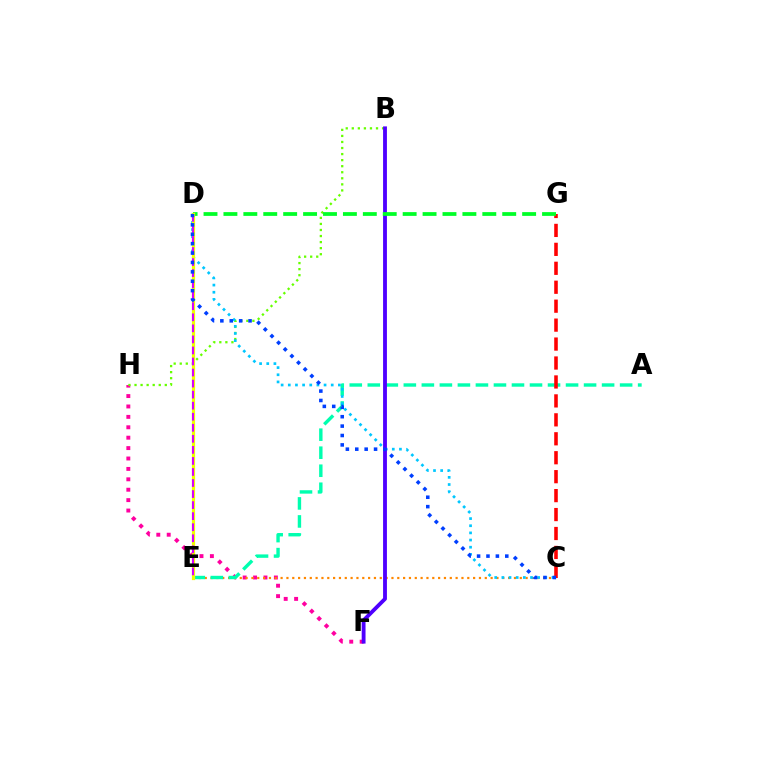{('F', 'H'): [{'color': '#ff00a0', 'line_style': 'dotted', 'thickness': 2.83}], ('B', 'H'): [{'color': '#66ff00', 'line_style': 'dotted', 'thickness': 1.65}], ('C', 'E'): [{'color': '#ff8800', 'line_style': 'dotted', 'thickness': 1.59}], ('A', 'E'): [{'color': '#00ffaf', 'line_style': 'dashed', 'thickness': 2.45}], ('C', 'D'): [{'color': '#00c7ff', 'line_style': 'dotted', 'thickness': 1.94}, {'color': '#003fff', 'line_style': 'dotted', 'thickness': 2.55}], ('C', 'G'): [{'color': '#ff0000', 'line_style': 'dashed', 'thickness': 2.57}], ('B', 'F'): [{'color': '#4f00ff', 'line_style': 'solid', 'thickness': 2.77}], ('D', 'G'): [{'color': '#00ff27', 'line_style': 'dashed', 'thickness': 2.71}], ('D', 'E'): [{'color': '#eeff00', 'line_style': 'solid', 'thickness': 2.32}, {'color': '#d600ff', 'line_style': 'dashed', 'thickness': 1.5}]}